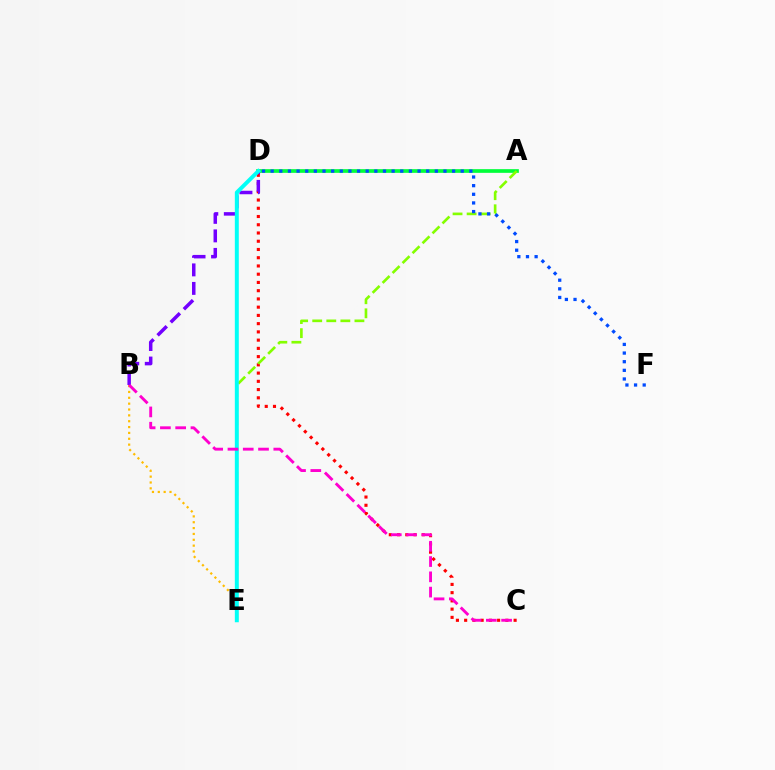{('A', 'D'): [{'color': '#00ff39', 'line_style': 'solid', 'thickness': 2.65}], ('C', 'D'): [{'color': '#ff0000', 'line_style': 'dotted', 'thickness': 2.24}], ('B', 'D'): [{'color': '#7200ff', 'line_style': 'dashed', 'thickness': 2.51}], ('A', 'E'): [{'color': '#84ff00', 'line_style': 'dashed', 'thickness': 1.91}], ('D', 'F'): [{'color': '#004bff', 'line_style': 'dotted', 'thickness': 2.35}], ('B', 'E'): [{'color': '#ffbd00', 'line_style': 'dotted', 'thickness': 1.59}], ('D', 'E'): [{'color': '#00fff6', 'line_style': 'solid', 'thickness': 2.84}], ('B', 'C'): [{'color': '#ff00cf', 'line_style': 'dashed', 'thickness': 2.08}]}